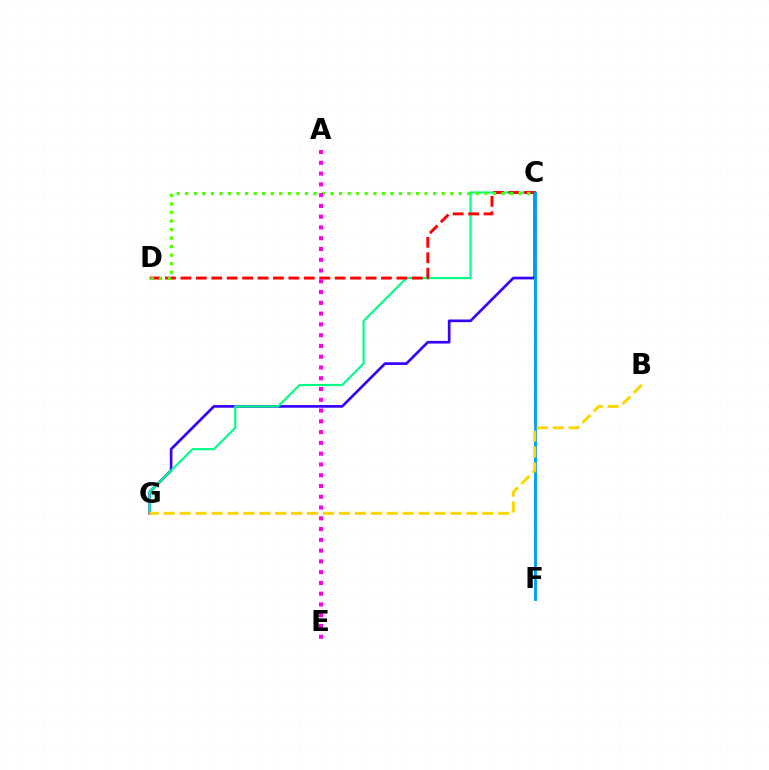{('C', 'G'): [{'color': '#3700ff', 'line_style': 'solid', 'thickness': 1.93}, {'color': '#00ff86', 'line_style': 'solid', 'thickness': 1.56}], ('C', 'D'): [{'color': '#ff0000', 'line_style': 'dashed', 'thickness': 2.1}, {'color': '#4fff00', 'line_style': 'dotted', 'thickness': 2.32}], ('A', 'E'): [{'color': '#ff00ed', 'line_style': 'dotted', 'thickness': 2.93}], ('C', 'F'): [{'color': '#009eff', 'line_style': 'solid', 'thickness': 2.1}], ('B', 'G'): [{'color': '#ffd500', 'line_style': 'dashed', 'thickness': 2.16}]}